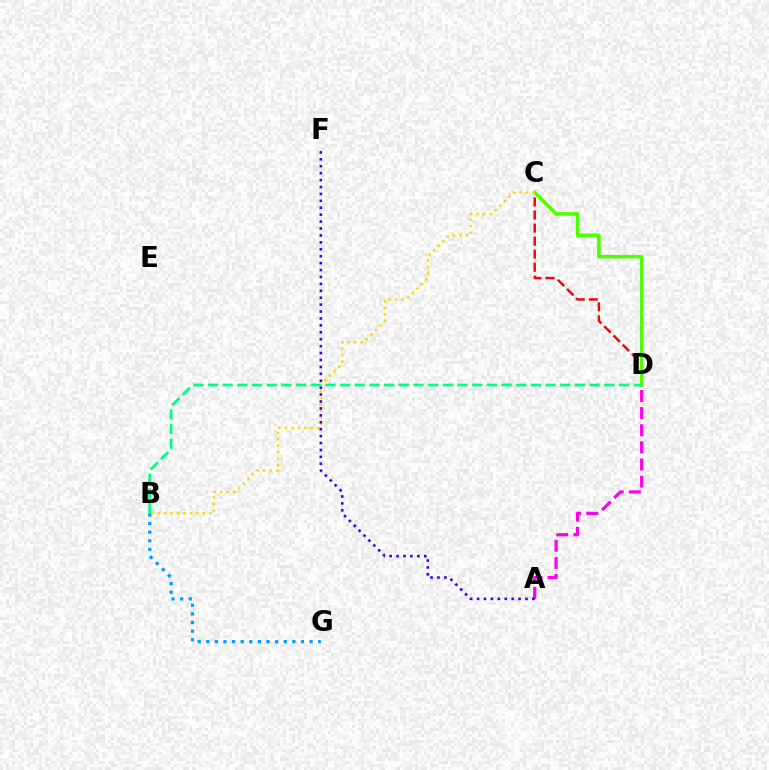{('C', 'D'): [{'color': '#ff0000', 'line_style': 'dashed', 'thickness': 1.77}, {'color': '#4fff00', 'line_style': 'solid', 'thickness': 2.55}], ('B', 'C'): [{'color': '#ffd500', 'line_style': 'dotted', 'thickness': 1.76}], ('B', 'G'): [{'color': '#009eff', 'line_style': 'dotted', 'thickness': 2.34}], ('A', 'D'): [{'color': '#ff00ed', 'line_style': 'dashed', 'thickness': 2.33}], ('A', 'F'): [{'color': '#3700ff', 'line_style': 'dotted', 'thickness': 1.88}], ('B', 'D'): [{'color': '#00ff86', 'line_style': 'dashed', 'thickness': 1.99}]}